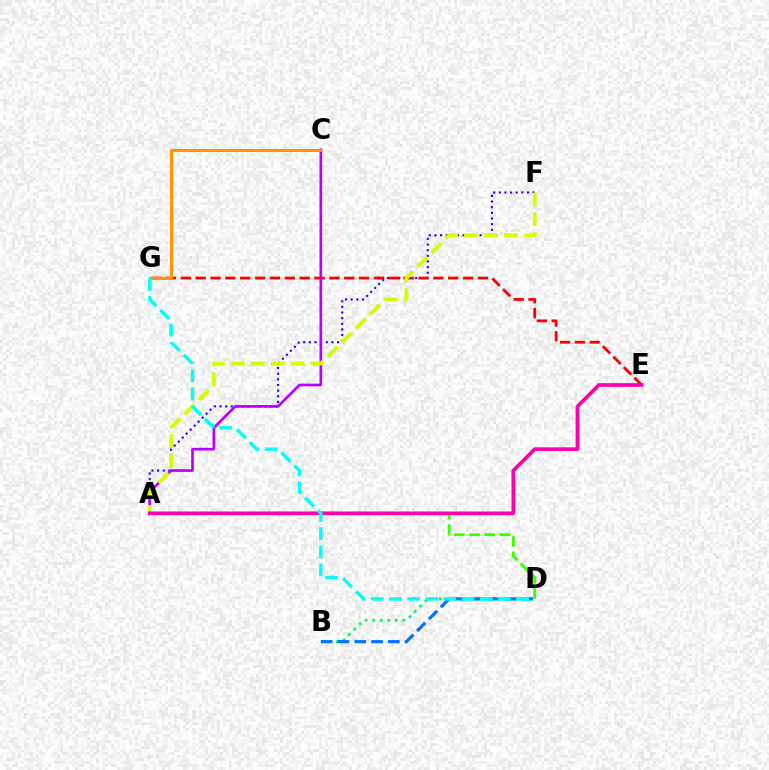{('A', 'F'): [{'color': '#2500ff', 'line_style': 'dotted', 'thickness': 1.53}, {'color': '#d1ff00', 'line_style': 'dashed', 'thickness': 2.7}], ('B', 'D'): [{'color': '#00ff5c', 'line_style': 'dotted', 'thickness': 2.05}, {'color': '#0074ff', 'line_style': 'dashed', 'thickness': 2.28}], ('E', 'G'): [{'color': '#ff0000', 'line_style': 'dashed', 'thickness': 2.02}], ('A', 'C'): [{'color': '#b900ff', 'line_style': 'solid', 'thickness': 1.93}], ('C', 'G'): [{'color': '#ff9400', 'line_style': 'solid', 'thickness': 2.19}], ('A', 'D'): [{'color': '#3dff00', 'line_style': 'dashed', 'thickness': 2.07}], ('A', 'E'): [{'color': '#ff00ac', 'line_style': 'solid', 'thickness': 2.66}], ('D', 'G'): [{'color': '#00fff6', 'line_style': 'dashed', 'thickness': 2.47}]}